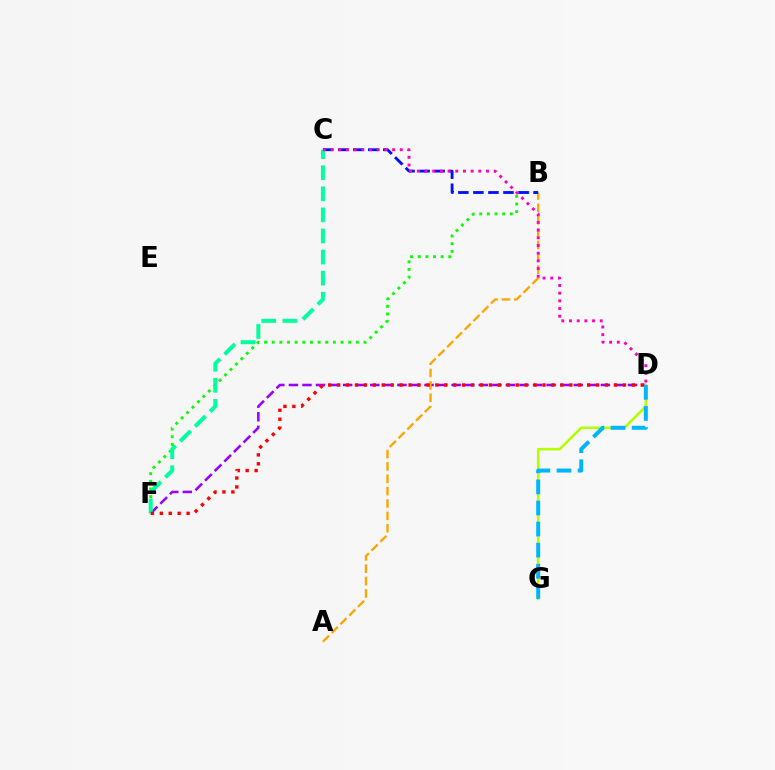{('D', 'F'): [{'color': '#9b00ff', 'line_style': 'dashed', 'thickness': 1.84}, {'color': '#ff0000', 'line_style': 'dotted', 'thickness': 2.43}], ('D', 'G'): [{'color': '#b3ff00', 'line_style': 'solid', 'thickness': 1.85}, {'color': '#00b5ff', 'line_style': 'dashed', 'thickness': 2.86}], ('B', 'F'): [{'color': '#08ff00', 'line_style': 'dotted', 'thickness': 2.08}], ('A', 'B'): [{'color': '#ffa500', 'line_style': 'dashed', 'thickness': 1.68}], ('B', 'C'): [{'color': '#0010ff', 'line_style': 'dashed', 'thickness': 2.04}], ('C', 'F'): [{'color': '#00ff9d', 'line_style': 'dashed', 'thickness': 2.86}], ('C', 'D'): [{'color': '#ff00bd', 'line_style': 'dotted', 'thickness': 2.09}]}